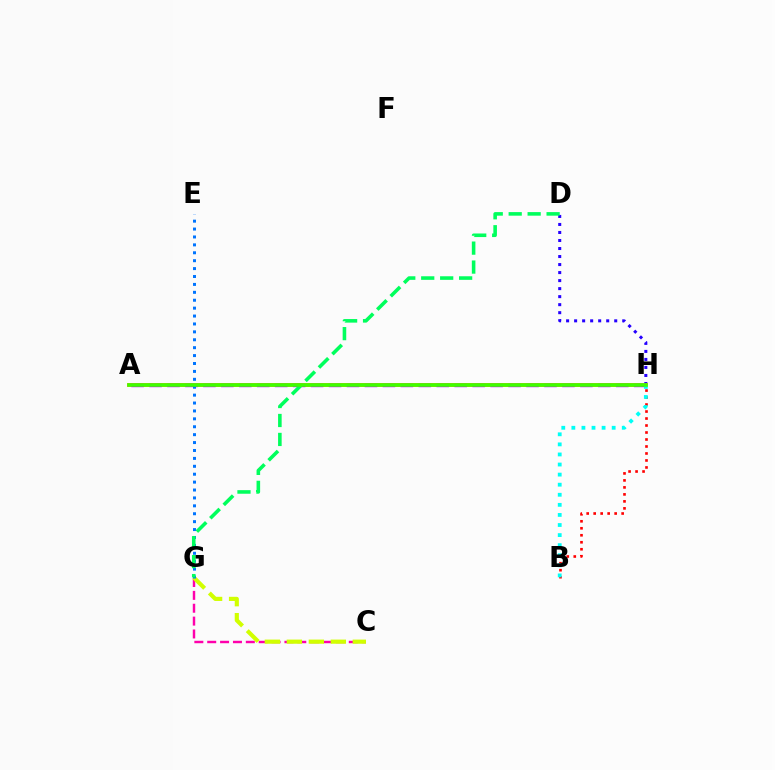{('D', 'H'): [{'color': '#2500ff', 'line_style': 'dotted', 'thickness': 2.18}], ('A', 'H'): [{'color': '#ff9400', 'line_style': 'solid', 'thickness': 2.73}, {'color': '#b900ff', 'line_style': 'dashed', 'thickness': 2.44}, {'color': '#3dff00', 'line_style': 'solid', 'thickness': 2.57}], ('C', 'G'): [{'color': '#ff00ac', 'line_style': 'dashed', 'thickness': 1.75}, {'color': '#d1ff00', 'line_style': 'dashed', 'thickness': 2.99}], ('B', 'H'): [{'color': '#ff0000', 'line_style': 'dotted', 'thickness': 1.9}, {'color': '#00fff6', 'line_style': 'dotted', 'thickness': 2.74}], ('E', 'G'): [{'color': '#0074ff', 'line_style': 'dotted', 'thickness': 2.15}], ('D', 'G'): [{'color': '#00ff5c', 'line_style': 'dashed', 'thickness': 2.57}]}